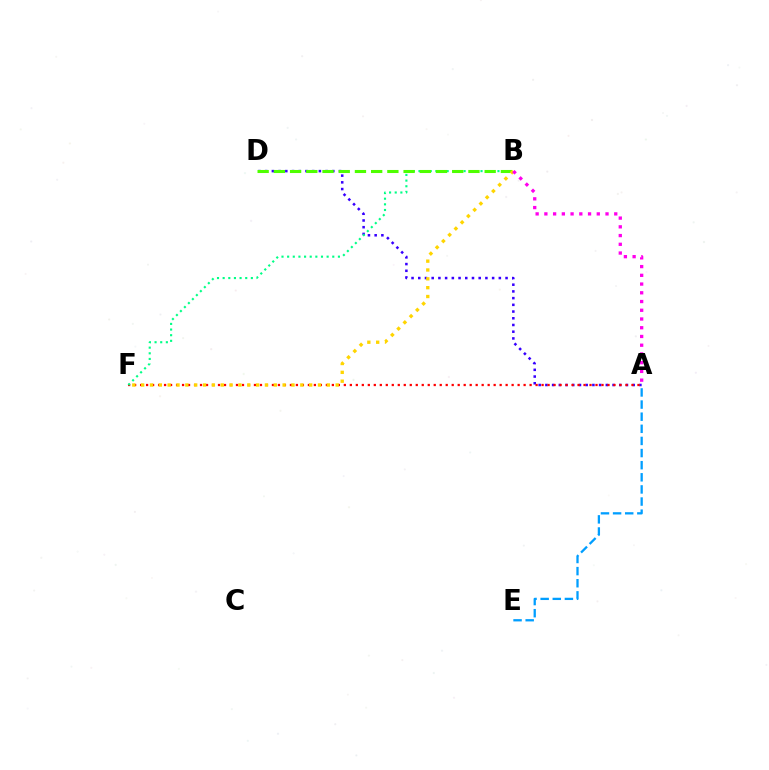{('A', 'E'): [{'color': '#009eff', 'line_style': 'dashed', 'thickness': 1.65}], ('A', 'D'): [{'color': '#3700ff', 'line_style': 'dotted', 'thickness': 1.82}], ('A', 'F'): [{'color': '#ff0000', 'line_style': 'dotted', 'thickness': 1.63}], ('B', 'F'): [{'color': '#00ff86', 'line_style': 'dotted', 'thickness': 1.53}, {'color': '#ffd500', 'line_style': 'dotted', 'thickness': 2.4}], ('B', 'D'): [{'color': '#4fff00', 'line_style': 'dashed', 'thickness': 2.2}], ('A', 'B'): [{'color': '#ff00ed', 'line_style': 'dotted', 'thickness': 2.37}]}